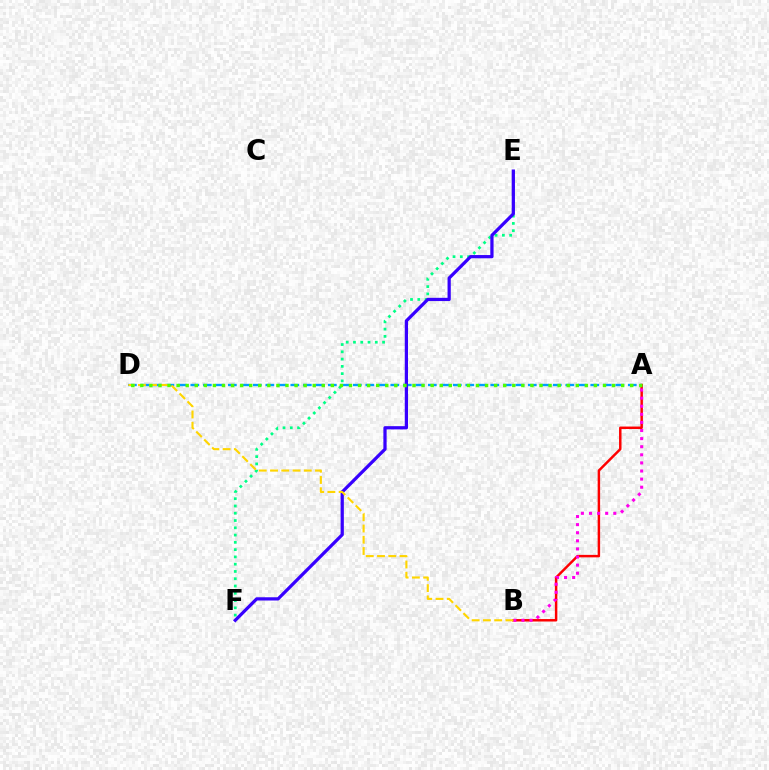{('E', 'F'): [{'color': '#00ff86', 'line_style': 'dotted', 'thickness': 1.98}, {'color': '#3700ff', 'line_style': 'solid', 'thickness': 2.33}], ('A', 'B'): [{'color': '#ff0000', 'line_style': 'solid', 'thickness': 1.78}, {'color': '#ff00ed', 'line_style': 'dotted', 'thickness': 2.2}], ('A', 'D'): [{'color': '#009eff', 'line_style': 'dashed', 'thickness': 1.7}, {'color': '#4fff00', 'line_style': 'dotted', 'thickness': 2.46}], ('B', 'D'): [{'color': '#ffd500', 'line_style': 'dashed', 'thickness': 1.53}]}